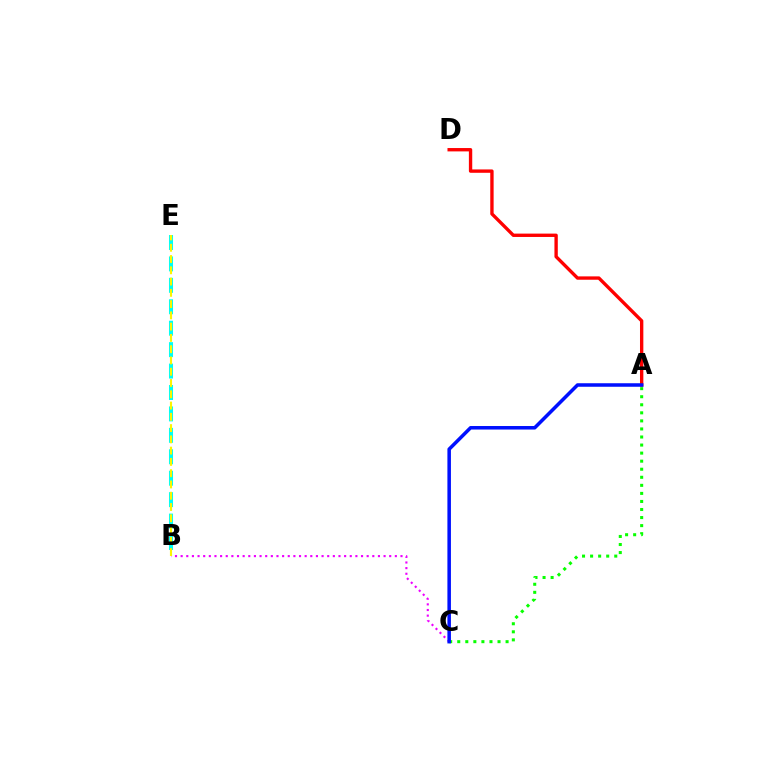{('A', 'D'): [{'color': '#ff0000', 'line_style': 'solid', 'thickness': 2.42}], ('B', 'C'): [{'color': '#ee00ff', 'line_style': 'dotted', 'thickness': 1.53}], ('A', 'C'): [{'color': '#08ff00', 'line_style': 'dotted', 'thickness': 2.19}, {'color': '#0010ff', 'line_style': 'solid', 'thickness': 2.54}], ('B', 'E'): [{'color': '#00fff6', 'line_style': 'dashed', 'thickness': 2.91}, {'color': '#fcf500', 'line_style': 'dashed', 'thickness': 1.53}]}